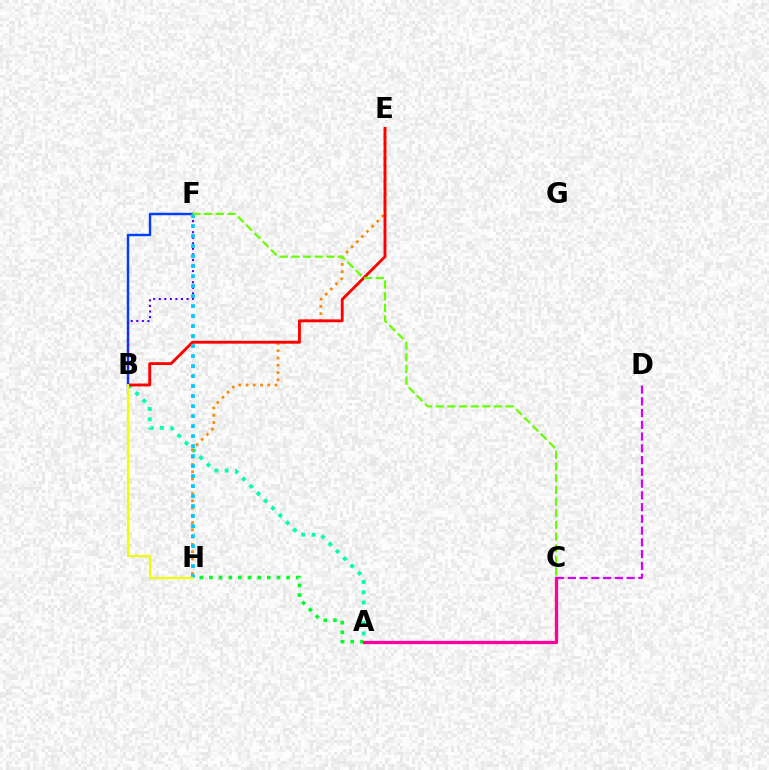{('C', 'D'): [{'color': '#d600ff', 'line_style': 'dashed', 'thickness': 1.6}], ('A', 'B'): [{'color': '#00ffaf', 'line_style': 'dotted', 'thickness': 2.8}], ('E', 'H'): [{'color': '#ff8800', 'line_style': 'dotted', 'thickness': 1.97}], ('B', 'F'): [{'color': '#003fff', 'line_style': 'solid', 'thickness': 1.75}, {'color': '#4f00ff', 'line_style': 'dotted', 'thickness': 1.51}], ('B', 'E'): [{'color': '#ff0000', 'line_style': 'solid', 'thickness': 2.06}], ('A', 'H'): [{'color': '#00ff27', 'line_style': 'dotted', 'thickness': 2.62}], ('A', 'C'): [{'color': '#ff00a0', 'line_style': 'solid', 'thickness': 2.37}], ('F', 'H'): [{'color': '#00c7ff', 'line_style': 'dotted', 'thickness': 2.72}], ('B', 'H'): [{'color': '#eeff00', 'line_style': 'solid', 'thickness': 1.54}], ('C', 'F'): [{'color': '#66ff00', 'line_style': 'dashed', 'thickness': 1.58}]}